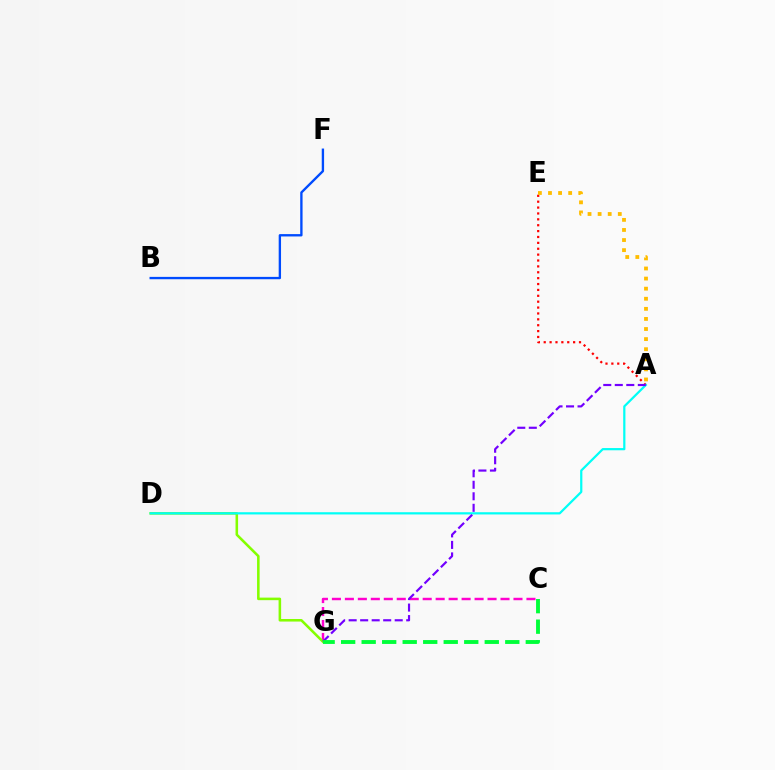{('A', 'E'): [{'color': '#ff0000', 'line_style': 'dotted', 'thickness': 1.6}, {'color': '#ffbd00', 'line_style': 'dotted', 'thickness': 2.74}], ('C', 'G'): [{'color': '#ff00cf', 'line_style': 'dashed', 'thickness': 1.76}, {'color': '#00ff39', 'line_style': 'dashed', 'thickness': 2.79}], ('D', 'G'): [{'color': '#84ff00', 'line_style': 'solid', 'thickness': 1.84}], ('A', 'D'): [{'color': '#00fff6', 'line_style': 'solid', 'thickness': 1.6}], ('B', 'F'): [{'color': '#004bff', 'line_style': 'solid', 'thickness': 1.69}], ('A', 'G'): [{'color': '#7200ff', 'line_style': 'dashed', 'thickness': 1.56}]}